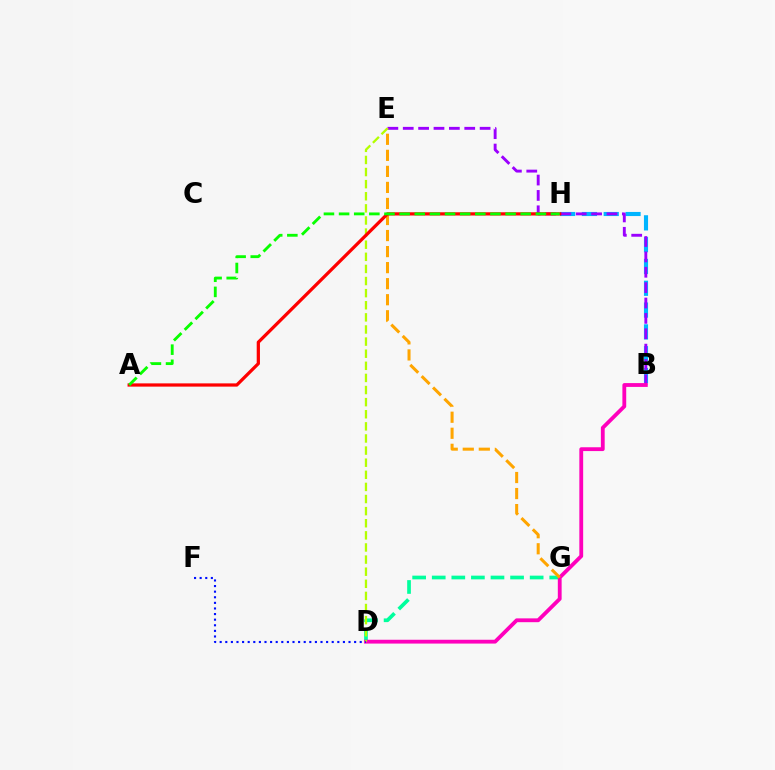{('B', 'H'): [{'color': '#00b5ff', 'line_style': 'dashed', 'thickness': 2.96}], ('D', 'G'): [{'color': '#00ff9d', 'line_style': 'dashed', 'thickness': 2.66}], ('B', 'E'): [{'color': '#9b00ff', 'line_style': 'dashed', 'thickness': 2.09}], ('B', 'D'): [{'color': '#ff00bd', 'line_style': 'solid', 'thickness': 2.75}], ('E', 'G'): [{'color': '#ffa500', 'line_style': 'dashed', 'thickness': 2.18}], ('D', 'E'): [{'color': '#b3ff00', 'line_style': 'dashed', 'thickness': 1.65}], ('A', 'H'): [{'color': '#ff0000', 'line_style': 'solid', 'thickness': 2.33}, {'color': '#08ff00', 'line_style': 'dashed', 'thickness': 2.06}], ('D', 'F'): [{'color': '#0010ff', 'line_style': 'dotted', 'thickness': 1.52}]}